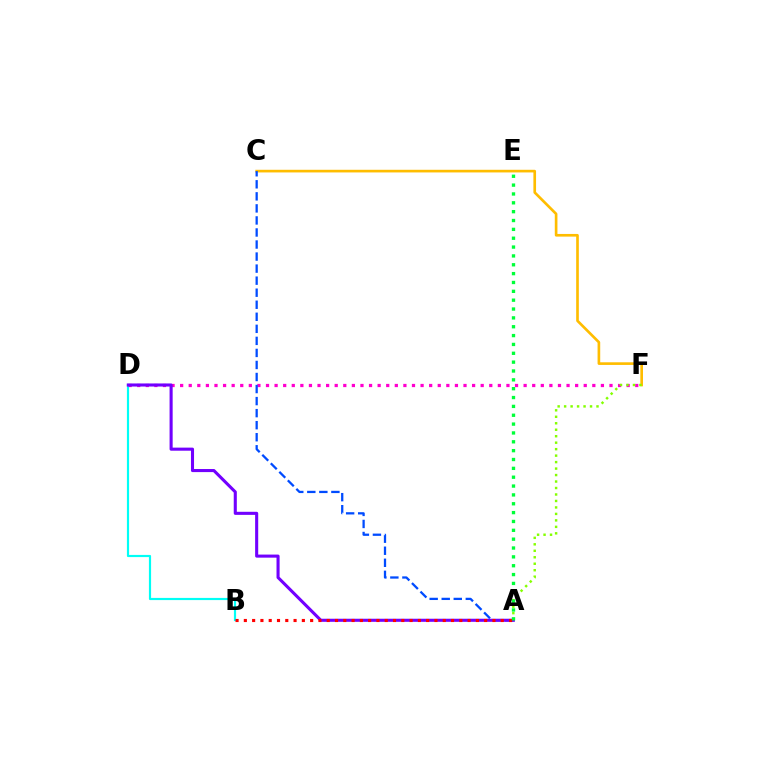{('B', 'D'): [{'color': '#00fff6', 'line_style': 'solid', 'thickness': 1.57}], ('C', 'F'): [{'color': '#ffbd00', 'line_style': 'solid', 'thickness': 1.91}], ('D', 'F'): [{'color': '#ff00cf', 'line_style': 'dotted', 'thickness': 2.33}], ('A', 'F'): [{'color': '#84ff00', 'line_style': 'dotted', 'thickness': 1.76}], ('A', 'C'): [{'color': '#004bff', 'line_style': 'dashed', 'thickness': 1.64}], ('A', 'D'): [{'color': '#7200ff', 'line_style': 'solid', 'thickness': 2.22}], ('A', 'B'): [{'color': '#ff0000', 'line_style': 'dotted', 'thickness': 2.25}], ('A', 'E'): [{'color': '#00ff39', 'line_style': 'dotted', 'thickness': 2.4}]}